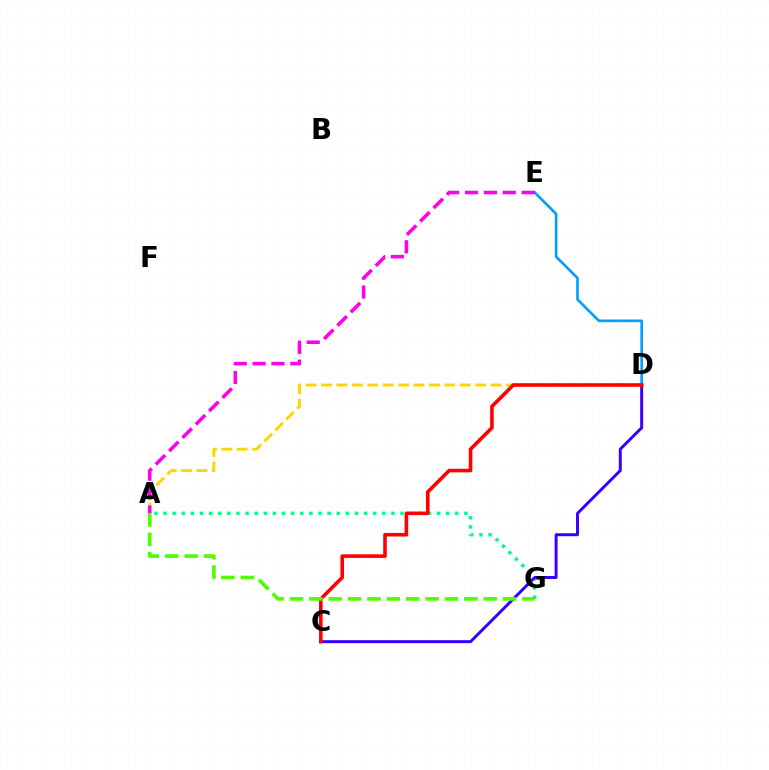{('A', 'G'): [{'color': '#00ff86', 'line_style': 'dotted', 'thickness': 2.48}, {'color': '#4fff00', 'line_style': 'dashed', 'thickness': 2.63}], ('C', 'D'): [{'color': '#3700ff', 'line_style': 'solid', 'thickness': 2.14}, {'color': '#ff0000', 'line_style': 'solid', 'thickness': 2.58}], ('D', 'E'): [{'color': '#009eff', 'line_style': 'solid', 'thickness': 1.9}], ('A', 'D'): [{'color': '#ffd500', 'line_style': 'dashed', 'thickness': 2.09}], ('A', 'E'): [{'color': '#ff00ed', 'line_style': 'dashed', 'thickness': 2.56}]}